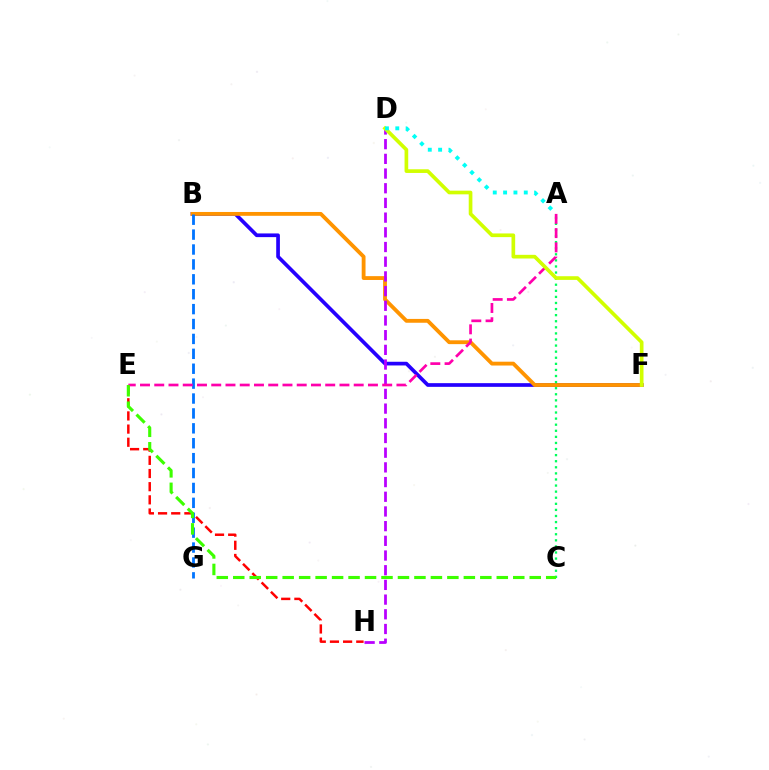{('B', 'F'): [{'color': '#2500ff', 'line_style': 'solid', 'thickness': 2.66}, {'color': '#ff9400', 'line_style': 'solid', 'thickness': 2.76}], ('A', 'C'): [{'color': '#00ff5c', 'line_style': 'dotted', 'thickness': 1.65}], ('D', 'H'): [{'color': '#b900ff', 'line_style': 'dashed', 'thickness': 2.0}], ('B', 'G'): [{'color': '#0074ff', 'line_style': 'dashed', 'thickness': 2.02}], ('E', 'H'): [{'color': '#ff0000', 'line_style': 'dashed', 'thickness': 1.79}], ('A', 'E'): [{'color': '#ff00ac', 'line_style': 'dashed', 'thickness': 1.94}], ('D', 'F'): [{'color': '#d1ff00', 'line_style': 'solid', 'thickness': 2.65}], ('C', 'E'): [{'color': '#3dff00', 'line_style': 'dashed', 'thickness': 2.24}], ('A', 'D'): [{'color': '#00fff6', 'line_style': 'dotted', 'thickness': 2.81}]}